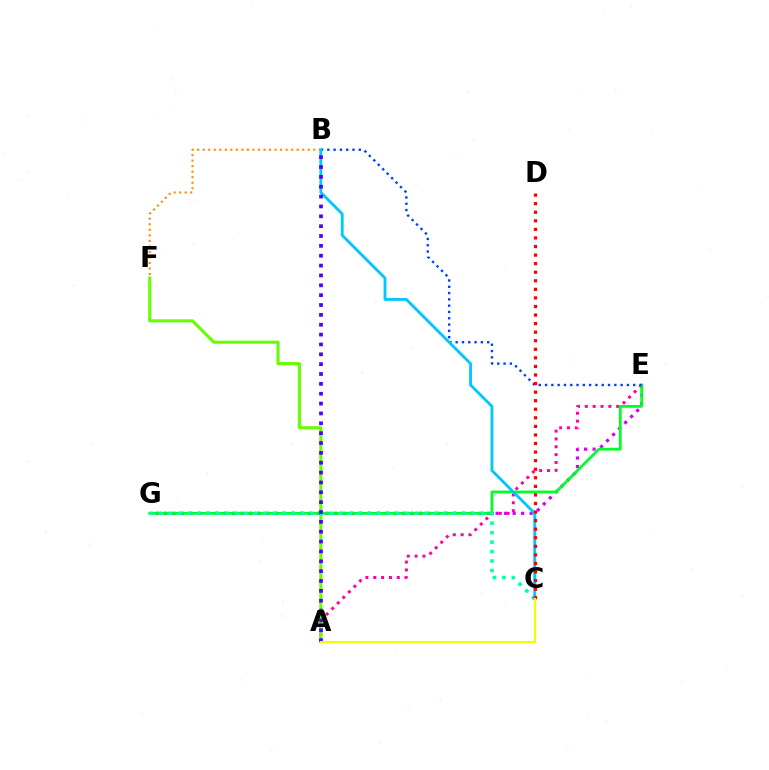{('A', 'E'): [{'color': '#ff00a0', 'line_style': 'dotted', 'thickness': 2.13}], ('A', 'F'): [{'color': '#66ff00', 'line_style': 'solid', 'thickness': 2.2}], ('B', 'F'): [{'color': '#ff8800', 'line_style': 'dotted', 'thickness': 1.5}], ('E', 'G'): [{'color': '#d600ff', 'line_style': 'dotted', 'thickness': 2.31}, {'color': '#00ff27', 'line_style': 'solid', 'thickness': 2.0}], ('C', 'G'): [{'color': '#00ffaf', 'line_style': 'dotted', 'thickness': 2.57}], ('B', 'E'): [{'color': '#003fff', 'line_style': 'dotted', 'thickness': 1.71}], ('B', 'C'): [{'color': '#00c7ff', 'line_style': 'solid', 'thickness': 2.03}], ('C', 'D'): [{'color': '#ff0000', 'line_style': 'dotted', 'thickness': 2.33}], ('A', 'B'): [{'color': '#4f00ff', 'line_style': 'dotted', 'thickness': 2.68}], ('A', 'C'): [{'color': '#eeff00', 'line_style': 'solid', 'thickness': 1.52}]}